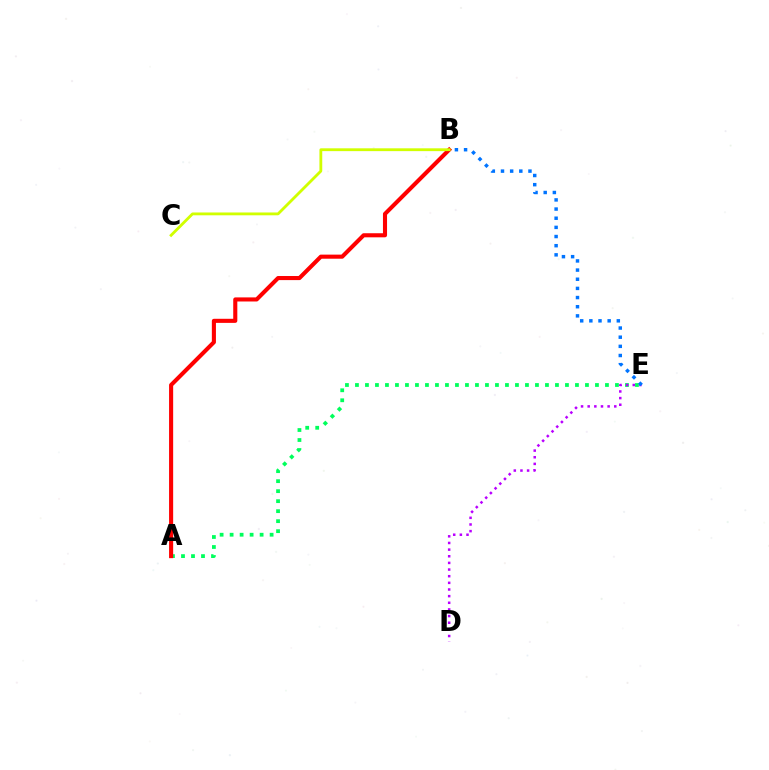{('A', 'E'): [{'color': '#00ff5c', 'line_style': 'dotted', 'thickness': 2.72}], ('A', 'B'): [{'color': '#ff0000', 'line_style': 'solid', 'thickness': 2.94}], ('D', 'E'): [{'color': '#b900ff', 'line_style': 'dotted', 'thickness': 1.81}], ('B', 'C'): [{'color': '#d1ff00', 'line_style': 'solid', 'thickness': 2.03}], ('B', 'E'): [{'color': '#0074ff', 'line_style': 'dotted', 'thickness': 2.49}]}